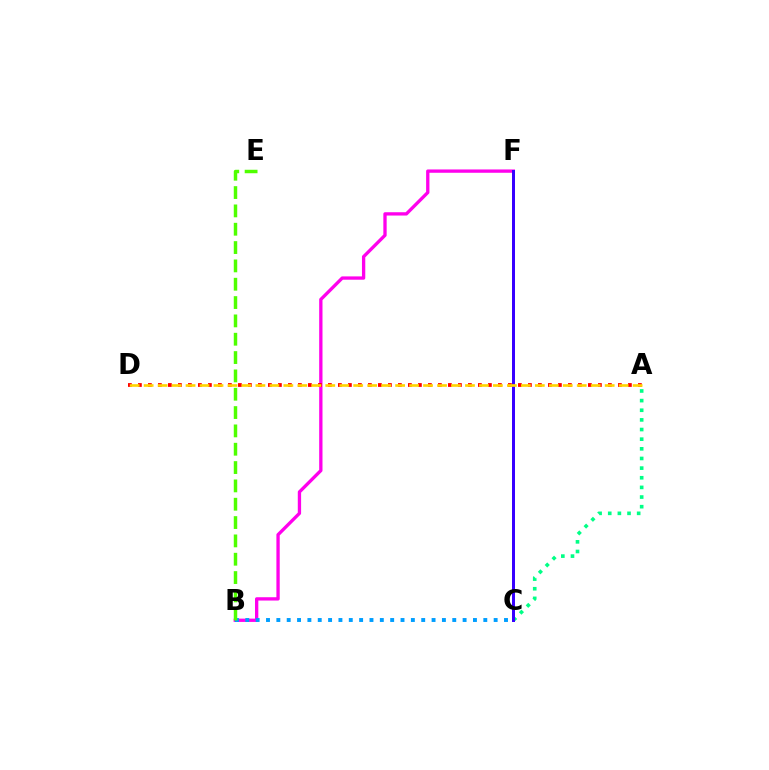{('B', 'F'): [{'color': '#ff00ed', 'line_style': 'solid', 'thickness': 2.39}], ('A', 'C'): [{'color': '#00ff86', 'line_style': 'dotted', 'thickness': 2.62}], ('C', 'F'): [{'color': '#3700ff', 'line_style': 'solid', 'thickness': 2.15}], ('B', 'C'): [{'color': '#009eff', 'line_style': 'dotted', 'thickness': 2.81}], ('B', 'E'): [{'color': '#4fff00', 'line_style': 'dashed', 'thickness': 2.49}], ('A', 'D'): [{'color': '#ff0000', 'line_style': 'dotted', 'thickness': 2.72}, {'color': '#ffd500', 'line_style': 'dashed', 'thickness': 1.9}]}